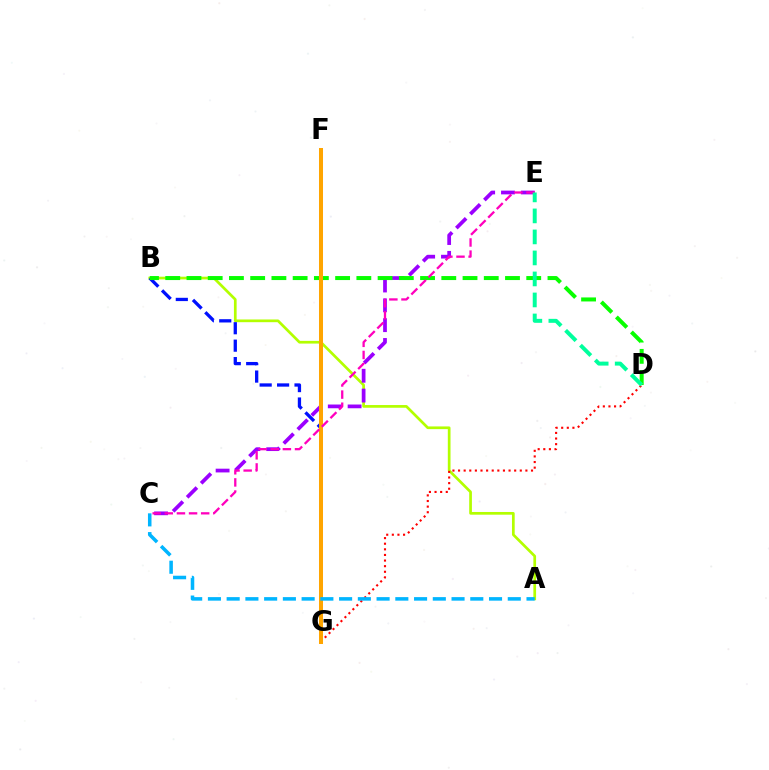{('A', 'B'): [{'color': '#b3ff00', 'line_style': 'solid', 'thickness': 1.95}], ('B', 'G'): [{'color': '#0010ff', 'line_style': 'dashed', 'thickness': 2.37}], ('C', 'E'): [{'color': '#9b00ff', 'line_style': 'dashed', 'thickness': 2.69}, {'color': '#ff00bd', 'line_style': 'dashed', 'thickness': 1.65}], ('B', 'D'): [{'color': '#08ff00', 'line_style': 'dashed', 'thickness': 2.88}], ('D', 'G'): [{'color': '#ff0000', 'line_style': 'dotted', 'thickness': 1.52}], ('F', 'G'): [{'color': '#ffa500', 'line_style': 'solid', 'thickness': 2.89}], ('A', 'C'): [{'color': '#00b5ff', 'line_style': 'dashed', 'thickness': 2.55}], ('D', 'E'): [{'color': '#00ff9d', 'line_style': 'dashed', 'thickness': 2.85}]}